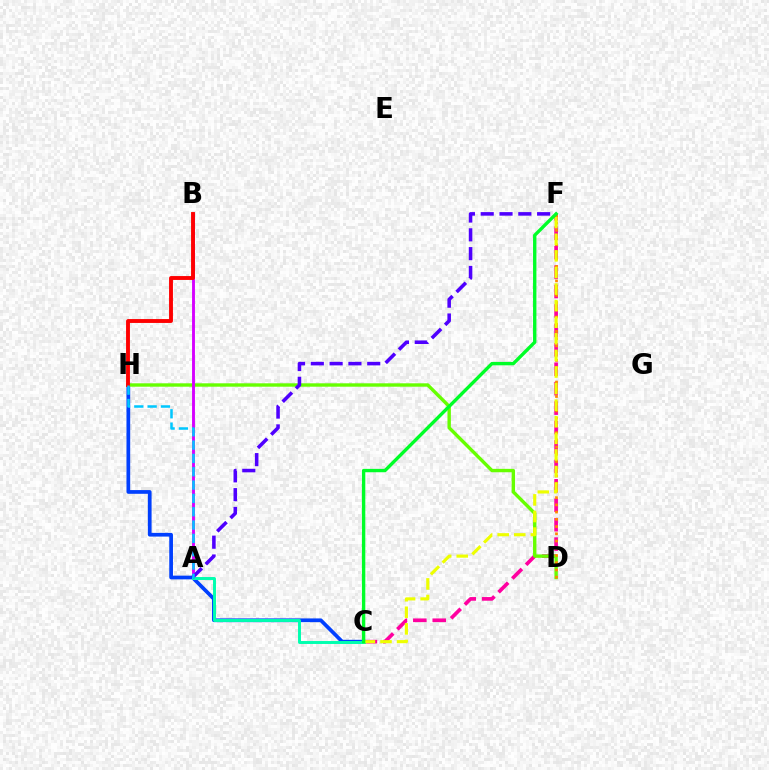{('C', 'H'): [{'color': '#003fff', 'line_style': 'solid', 'thickness': 2.68}], ('C', 'F'): [{'color': '#ff00a0', 'line_style': 'dashed', 'thickness': 2.64}, {'color': '#eeff00', 'line_style': 'dashed', 'thickness': 2.25}, {'color': '#00ff27', 'line_style': 'solid', 'thickness': 2.43}], ('D', 'H'): [{'color': '#66ff00', 'line_style': 'solid', 'thickness': 2.44}], ('A', 'B'): [{'color': '#d600ff', 'line_style': 'solid', 'thickness': 2.08}], ('B', 'H'): [{'color': '#ff0000', 'line_style': 'solid', 'thickness': 2.79}], ('A', 'C'): [{'color': '#00ffaf', 'line_style': 'solid', 'thickness': 2.12}], ('D', 'F'): [{'color': '#ff8800', 'line_style': 'dotted', 'thickness': 1.96}], ('A', 'F'): [{'color': '#4f00ff', 'line_style': 'dashed', 'thickness': 2.55}], ('A', 'H'): [{'color': '#00c7ff', 'line_style': 'dashed', 'thickness': 1.81}]}